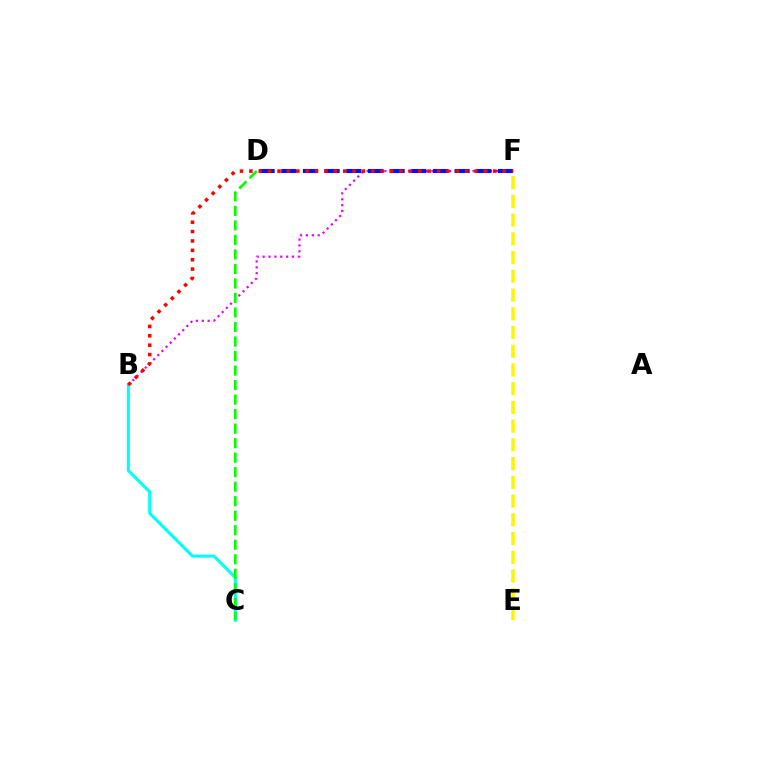{('B', 'C'): [{'color': '#00fff6', 'line_style': 'solid', 'thickness': 2.2}], ('E', 'F'): [{'color': '#fcf500', 'line_style': 'dashed', 'thickness': 2.54}], ('B', 'F'): [{'color': '#ee00ff', 'line_style': 'dotted', 'thickness': 1.6}, {'color': '#ff0000', 'line_style': 'dotted', 'thickness': 2.55}], ('C', 'D'): [{'color': '#08ff00', 'line_style': 'dashed', 'thickness': 1.97}], ('D', 'F'): [{'color': '#0010ff', 'line_style': 'dashed', 'thickness': 2.94}]}